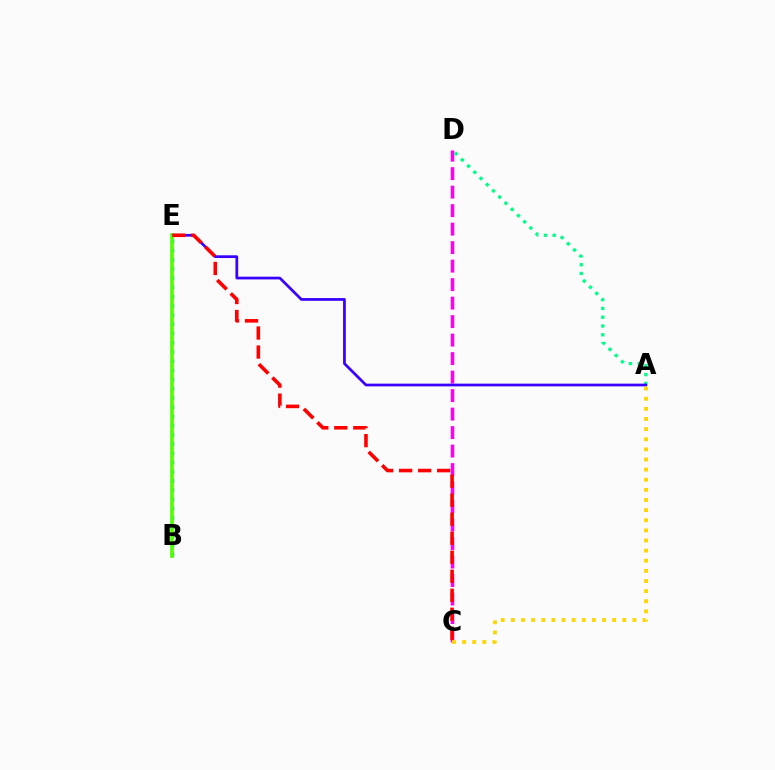{('C', 'D'): [{'color': '#ff00ed', 'line_style': 'dashed', 'thickness': 2.51}], ('A', 'D'): [{'color': '#00ff86', 'line_style': 'dotted', 'thickness': 2.39}], ('B', 'E'): [{'color': '#009eff', 'line_style': 'dotted', 'thickness': 2.5}, {'color': '#4fff00', 'line_style': 'solid', 'thickness': 2.62}], ('A', 'E'): [{'color': '#3700ff', 'line_style': 'solid', 'thickness': 1.97}], ('A', 'C'): [{'color': '#ffd500', 'line_style': 'dotted', 'thickness': 2.75}], ('C', 'E'): [{'color': '#ff0000', 'line_style': 'dashed', 'thickness': 2.58}]}